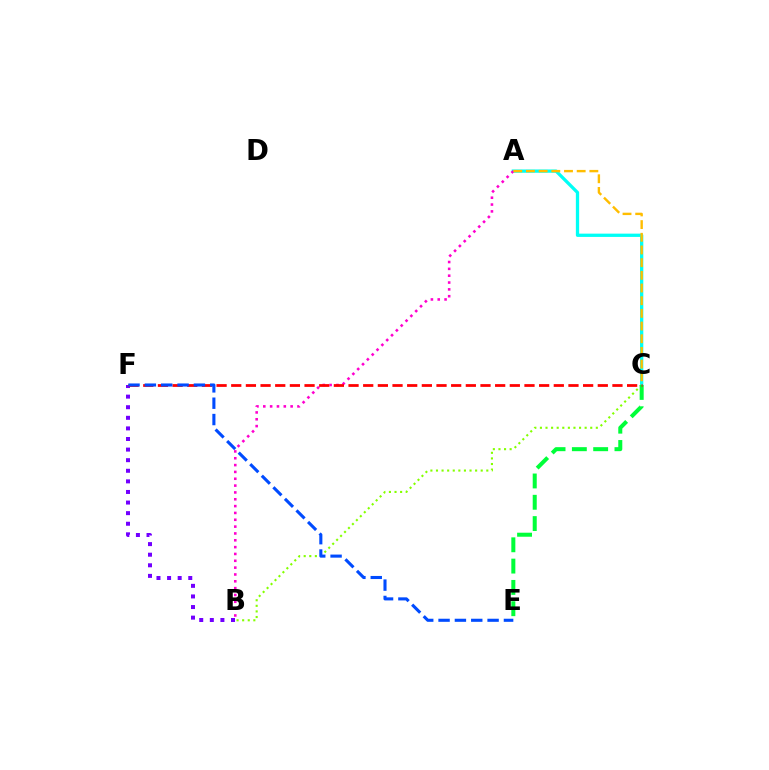{('A', 'C'): [{'color': '#00fff6', 'line_style': 'solid', 'thickness': 2.36}, {'color': '#ffbd00', 'line_style': 'dashed', 'thickness': 1.72}], ('B', 'F'): [{'color': '#7200ff', 'line_style': 'dotted', 'thickness': 2.88}], ('B', 'C'): [{'color': '#84ff00', 'line_style': 'dotted', 'thickness': 1.52}], ('C', 'E'): [{'color': '#00ff39', 'line_style': 'dashed', 'thickness': 2.89}], ('A', 'B'): [{'color': '#ff00cf', 'line_style': 'dotted', 'thickness': 1.86}], ('C', 'F'): [{'color': '#ff0000', 'line_style': 'dashed', 'thickness': 1.99}], ('E', 'F'): [{'color': '#004bff', 'line_style': 'dashed', 'thickness': 2.22}]}